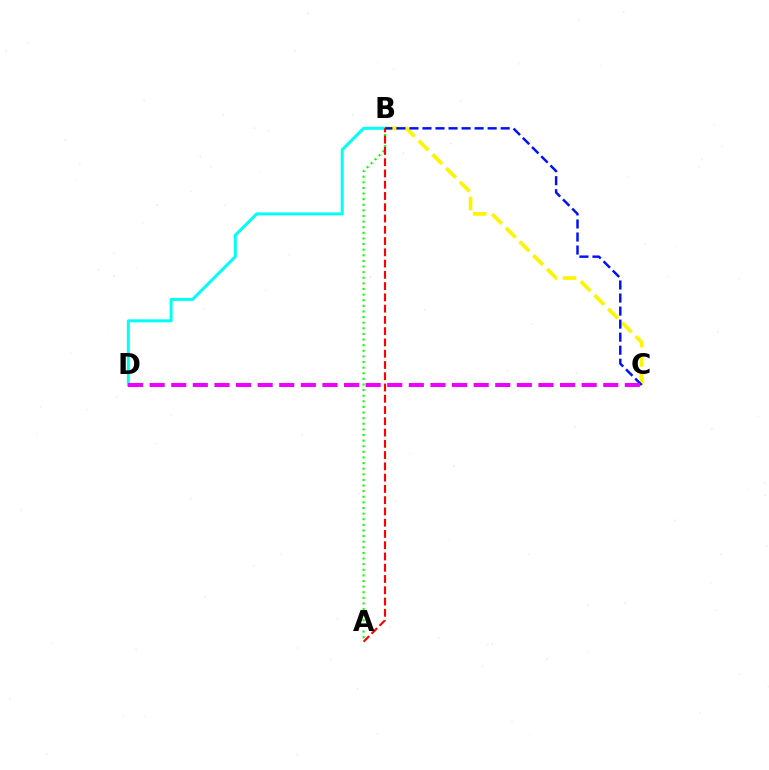{('B', 'C'): [{'color': '#fcf500', 'line_style': 'dashed', 'thickness': 2.64}, {'color': '#0010ff', 'line_style': 'dashed', 'thickness': 1.77}], ('B', 'D'): [{'color': '#00fff6', 'line_style': 'solid', 'thickness': 2.16}], ('A', 'B'): [{'color': '#08ff00', 'line_style': 'dotted', 'thickness': 1.53}, {'color': '#ff0000', 'line_style': 'dashed', 'thickness': 1.53}], ('C', 'D'): [{'color': '#ee00ff', 'line_style': 'dashed', 'thickness': 2.93}]}